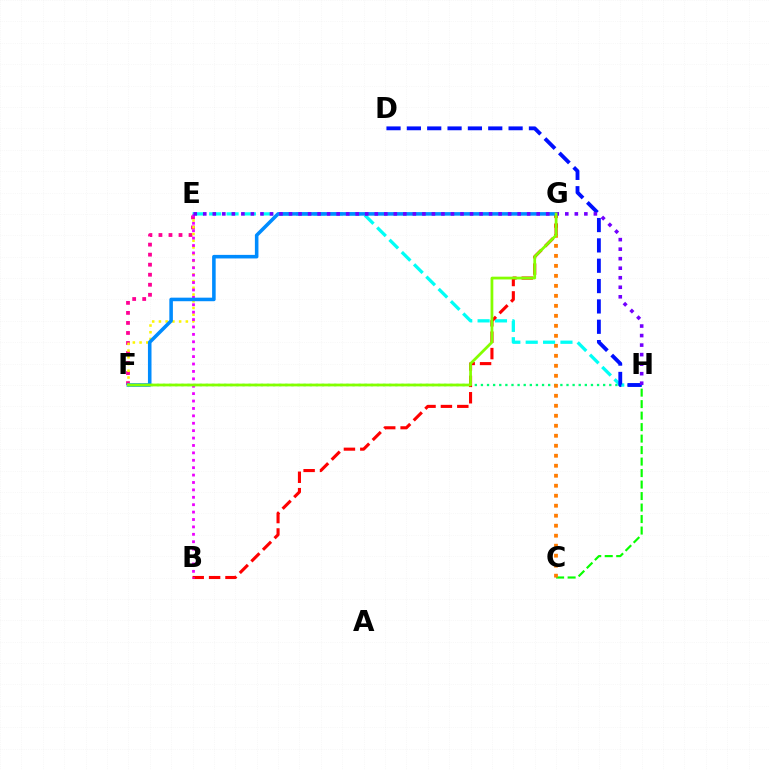{('E', 'F'): [{'color': '#ff0094', 'line_style': 'dotted', 'thickness': 2.73}, {'color': '#fcf500', 'line_style': 'dotted', 'thickness': 1.83}], ('C', 'H'): [{'color': '#08ff00', 'line_style': 'dashed', 'thickness': 1.56}], ('F', 'H'): [{'color': '#00ff74', 'line_style': 'dotted', 'thickness': 1.66}], ('C', 'G'): [{'color': '#ff7c00', 'line_style': 'dotted', 'thickness': 2.72}], ('E', 'H'): [{'color': '#00fff6', 'line_style': 'dashed', 'thickness': 2.36}, {'color': '#7200ff', 'line_style': 'dotted', 'thickness': 2.59}], ('D', 'H'): [{'color': '#0010ff', 'line_style': 'dashed', 'thickness': 2.76}], ('B', 'G'): [{'color': '#ff0000', 'line_style': 'dashed', 'thickness': 2.23}], ('B', 'E'): [{'color': '#ee00ff', 'line_style': 'dotted', 'thickness': 2.01}], ('F', 'G'): [{'color': '#008cff', 'line_style': 'solid', 'thickness': 2.56}, {'color': '#84ff00', 'line_style': 'solid', 'thickness': 1.99}]}